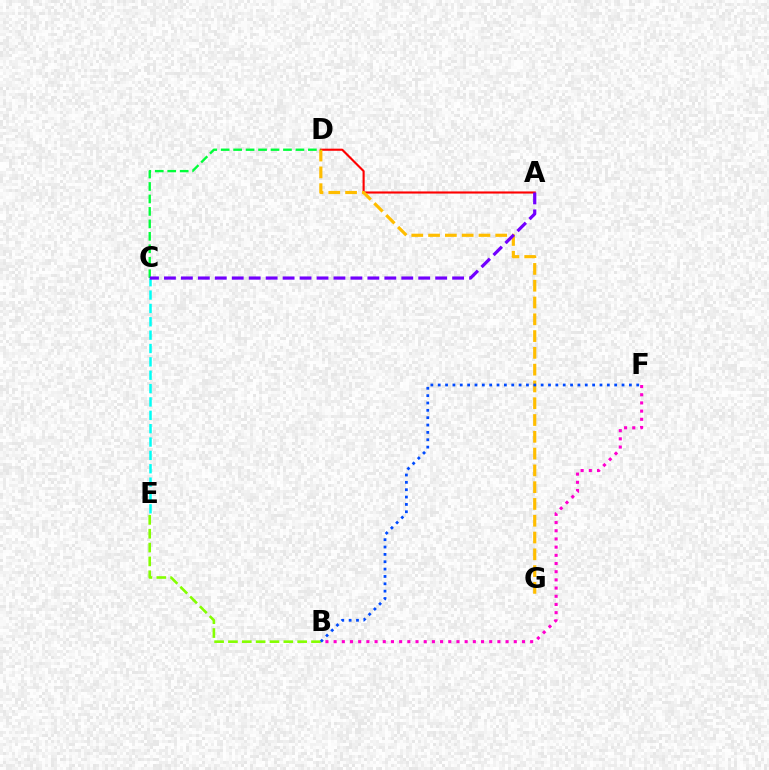{('C', 'E'): [{'color': '#00fff6', 'line_style': 'dashed', 'thickness': 1.81}], ('A', 'D'): [{'color': '#ff0000', 'line_style': 'solid', 'thickness': 1.52}], ('D', 'G'): [{'color': '#ffbd00', 'line_style': 'dashed', 'thickness': 2.28}], ('C', 'D'): [{'color': '#00ff39', 'line_style': 'dashed', 'thickness': 1.69}], ('A', 'C'): [{'color': '#7200ff', 'line_style': 'dashed', 'thickness': 2.3}], ('B', 'E'): [{'color': '#84ff00', 'line_style': 'dashed', 'thickness': 1.88}], ('B', 'F'): [{'color': '#ff00cf', 'line_style': 'dotted', 'thickness': 2.22}, {'color': '#004bff', 'line_style': 'dotted', 'thickness': 2.0}]}